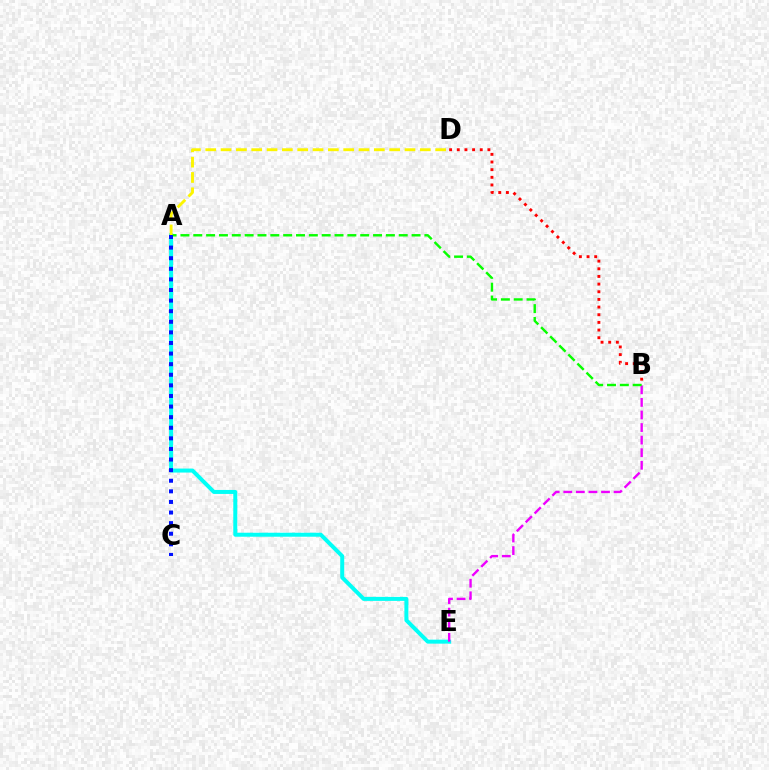{('A', 'E'): [{'color': '#00fff6', 'line_style': 'solid', 'thickness': 2.87}], ('B', 'E'): [{'color': '#ee00ff', 'line_style': 'dashed', 'thickness': 1.71}], ('A', 'B'): [{'color': '#08ff00', 'line_style': 'dashed', 'thickness': 1.74}], ('A', 'D'): [{'color': '#fcf500', 'line_style': 'dashed', 'thickness': 2.08}], ('A', 'C'): [{'color': '#0010ff', 'line_style': 'dotted', 'thickness': 2.88}], ('B', 'D'): [{'color': '#ff0000', 'line_style': 'dotted', 'thickness': 2.08}]}